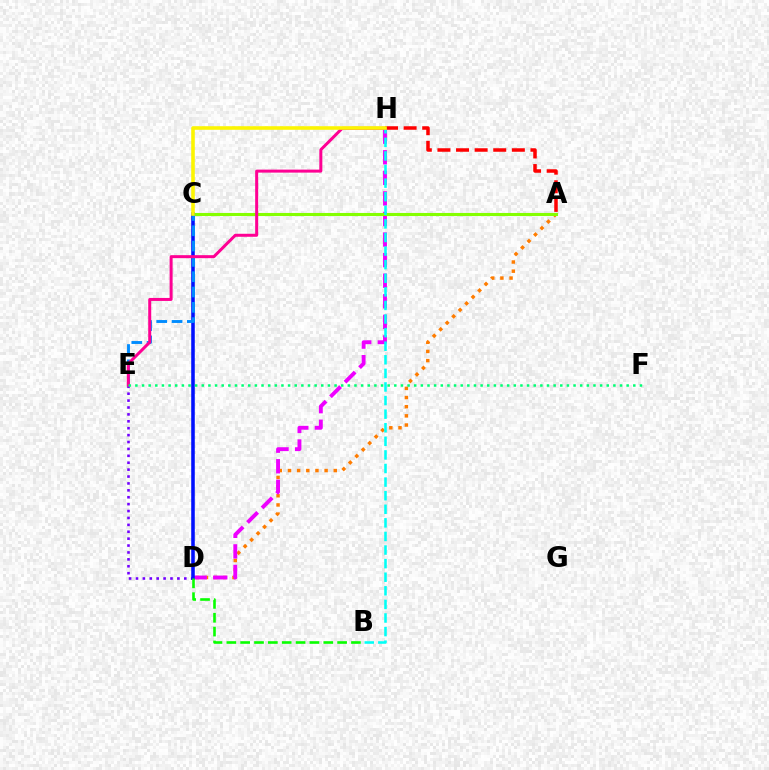{('D', 'E'): [{'color': '#7200ff', 'line_style': 'dotted', 'thickness': 1.88}], ('A', 'D'): [{'color': '#ff7c00', 'line_style': 'dotted', 'thickness': 2.49}], ('D', 'H'): [{'color': '#ee00ff', 'line_style': 'dashed', 'thickness': 2.79}], ('A', 'H'): [{'color': '#ff0000', 'line_style': 'dashed', 'thickness': 2.53}], ('A', 'C'): [{'color': '#84ff00', 'line_style': 'solid', 'thickness': 2.22}], ('C', 'D'): [{'color': '#0010ff', 'line_style': 'solid', 'thickness': 2.56}], ('C', 'E'): [{'color': '#008cff', 'line_style': 'dashed', 'thickness': 2.08}], ('B', 'D'): [{'color': '#08ff00', 'line_style': 'dashed', 'thickness': 1.88}], ('B', 'H'): [{'color': '#00fff6', 'line_style': 'dashed', 'thickness': 1.85}], ('E', 'H'): [{'color': '#ff0094', 'line_style': 'solid', 'thickness': 2.16}], ('C', 'H'): [{'color': '#fcf500', 'line_style': 'solid', 'thickness': 2.58}], ('E', 'F'): [{'color': '#00ff74', 'line_style': 'dotted', 'thickness': 1.8}]}